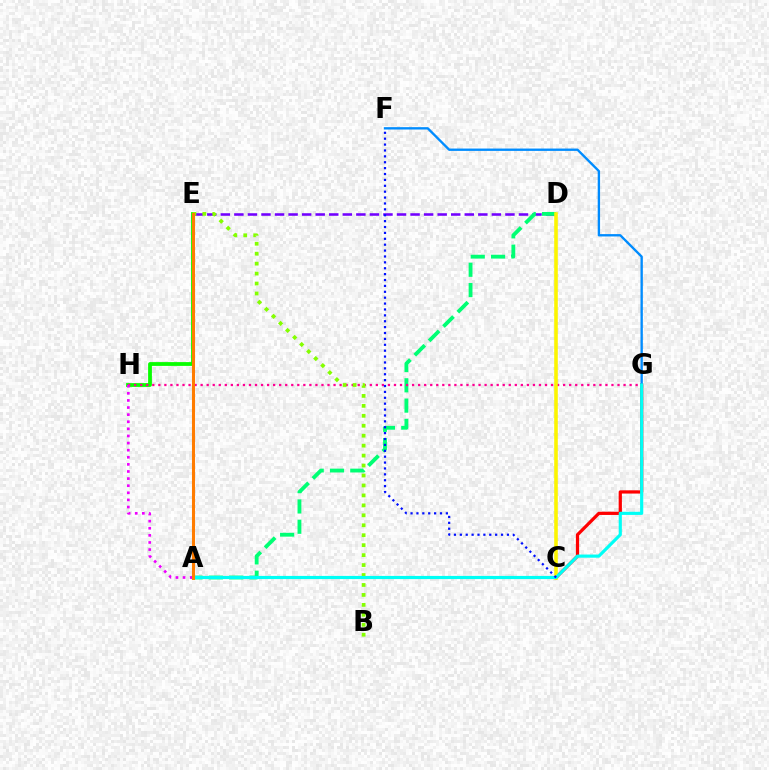{('C', 'G'): [{'color': '#ff0000', 'line_style': 'solid', 'thickness': 2.33}], ('D', 'E'): [{'color': '#7200ff', 'line_style': 'dashed', 'thickness': 1.84}], ('F', 'G'): [{'color': '#008cff', 'line_style': 'solid', 'thickness': 1.69}], ('E', 'H'): [{'color': '#08ff00', 'line_style': 'solid', 'thickness': 2.73}], ('A', 'D'): [{'color': '#00ff74', 'line_style': 'dashed', 'thickness': 2.76}], ('G', 'H'): [{'color': '#ff0094', 'line_style': 'dotted', 'thickness': 1.64}], ('B', 'E'): [{'color': '#84ff00', 'line_style': 'dotted', 'thickness': 2.7}], ('C', 'D'): [{'color': '#fcf500', 'line_style': 'solid', 'thickness': 2.58}], ('A', 'G'): [{'color': '#00fff6', 'line_style': 'solid', 'thickness': 2.27}], ('A', 'H'): [{'color': '#ee00ff', 'line_style': 'dotted', 'thickness': 1.93}], ('A', 'E'): [{'color': '#ff7c00', 'line_style': 'solid', 'thickness': 2.2}], ('C', 'F'): [{'color': '#0010ff', 'line_style': 'dotted', 'thickness': 1.6}]}